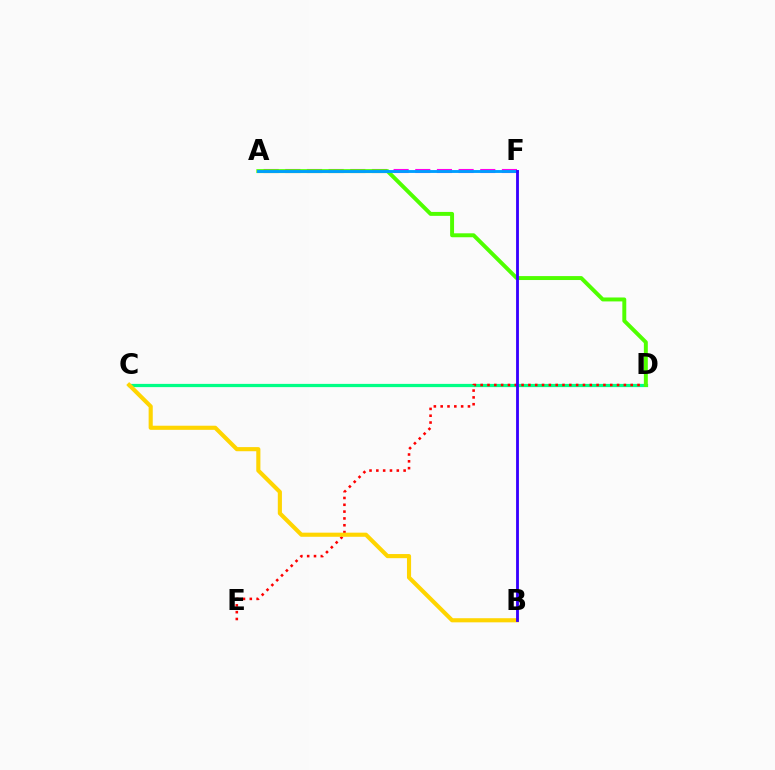{('A', 'F'): [{'color': '#ff00ed', 'line_style': 'dashed', 'thickness': 2.94}, {'color': '#009eff', 'line_style': 'solid', 'thickness': 2.08}], ('C', 'D'): [{'color': '#00ff86', 'line_style': 'solid', 'thickness': 2.33}], ('D', 'E'): [{'color': '#ff0000', 'line_style': 'dotted', 'thickness': 1.85}], ('A', 'D'): [{'color': '#4fff00', 'line_style': 'solid', 'thickness': 2.84}], ('B', 'C'): [{'color': '#ffd500', 'line_style': 'solid', 'thickness': 2.97}], ('B', 'F'): [{'color': '#3700ff', 'line_style': 'solid', 'thickness': 2.04}]}